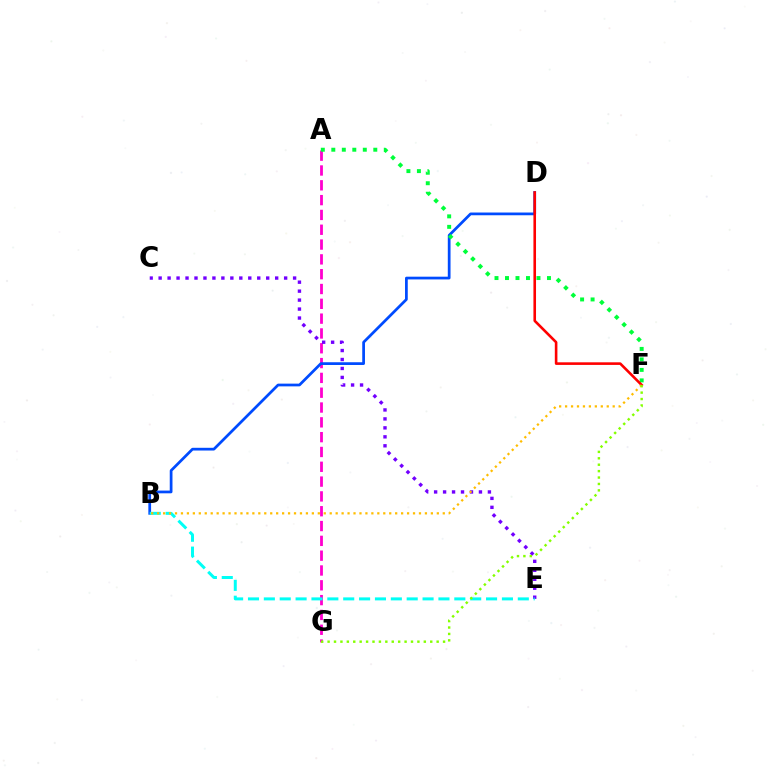{('A', 'G'): [{'color': '#ff00cf', 'line_style': 'dashed', 'thickness': 2.01}], ('B', 'D'): [{'color': '#004bff', 'line_style': 'solid', 'thickness': 1.97}], ('C', 'E'): [{'color': '#7200ff', 'line_style': 'dotted', 'thickness': 2.44}], ('B', 'E'): [{'color': '#00fff6', 'line_style': 'dashed', 'thickness': 2.16}], ('A', 'F'): [{'color': '#00ff39', 'line_style': 'dotted', 'thickness': 2.85}], ('D', 'F'): [{'color': '#ff0000', 'line_style': 'solid', 'thickness': 1.87}], ('B', 'F'): [{'color': '#ffbd00', 'line_style': 'dotted', 'thickness': 1.62}], ('F', 'G'): [{'color': '#84ff00', 'line_style': 'dotted', 'thickness': 1.74}]}